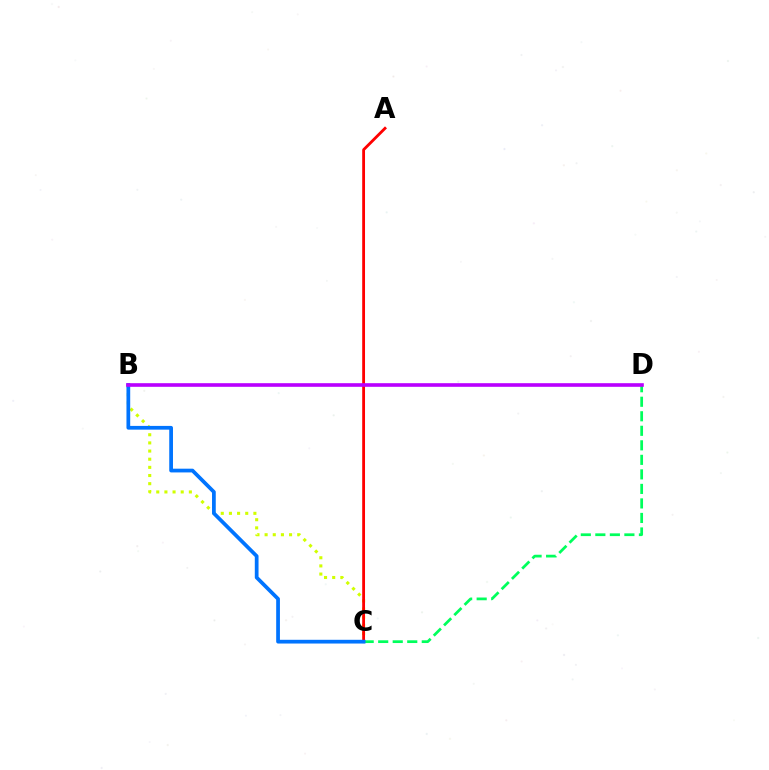{('C', 'D'): [{'color': '#00ff5c', 'line_style': 'dashed', 'thickness': 1.97}], ('B', 'C'): [{'color': '#d1ff00', 'line_style': 'dotted', 'thickness': 2.22}, {'color': '#0074ff', 'line_style': 'solid', 'thickness': 2.69}], ('A', 'C'): [{'color': '#ff0000', 'line_style': 'solid', 'thickness': 2.03}], ('B', 'D'): [{'color': '#b900ff', 'line_style': 'solid', 'thickness': 2.61}]}